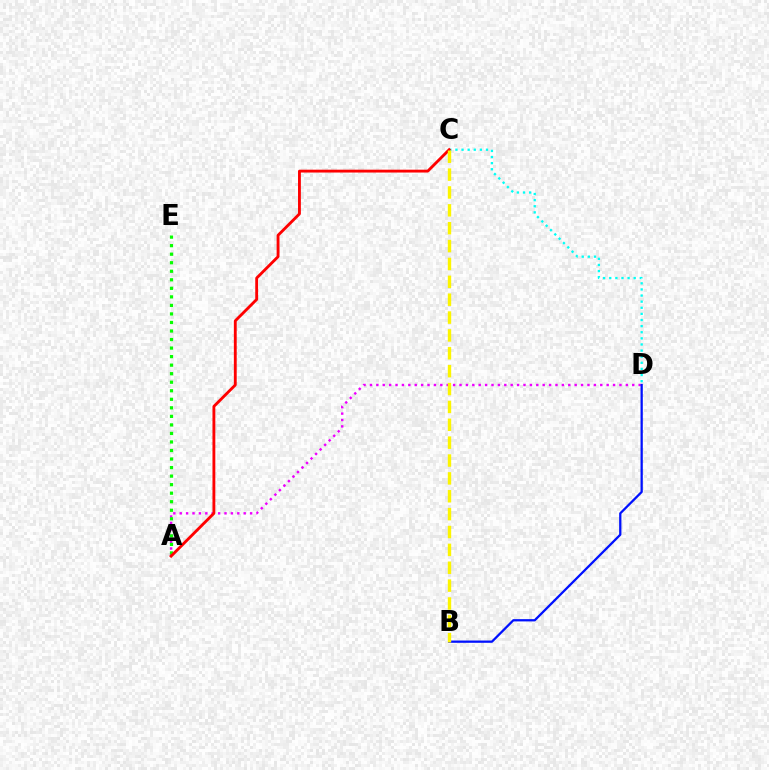{('A', 'D'): [{'color': '#ee00ff', 'line_style': 'dotted', 'thickness': 1.74}], ('A', 'E'): [{'color': '#08ff00', 'line_style': 'dotted', 'thickness': 2.32}], ('C', 'D'): [{'color': '#00fff6', 'line_style': 'dotted', 'thickness': 1.66}], ('A', 'C'): [{'color': '#ff0000', 'line_style': 'solid', 'thickness': 2.05}], ('B', 'D'): [{'color': '#0010ff', 'line_style': 'solid', 'thickness': 1.63}], ('B', 'C'): [{'color': '#fcf500', 'line_style': 'dashed', 'thickness': 2.43}]}